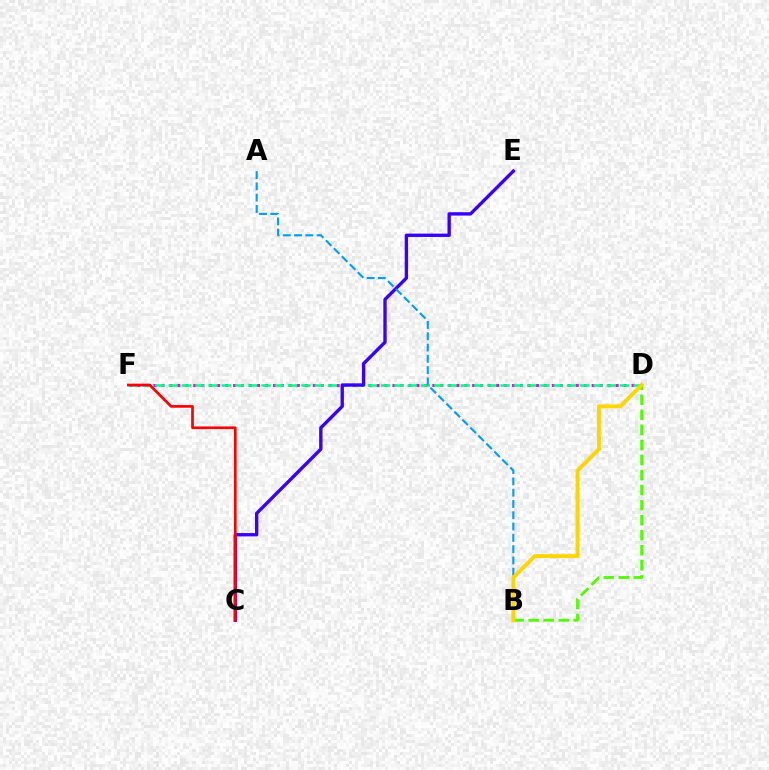{('D', 'F'): [{'color': '#ff00ed', 'line_style': 'dotted', 'thickness': 2.17}, {'color': '#00ff86', 'line_style': 'dashed', 'thickness': 1.8}], ('B', 'D'): [{'color': '#4fff00', 'line_style': 'dashed', 'thickness': 2.04}, {'color': '#ffd500', 'line_style': 'solid', 'thickness': 2.8}], ('C', 'E'): [{'color': '#3700ff', 'line_style': 'solid', 'thickness': 2.41}], ('C', 'F'): [{'color': '#ff0000', 'line_style': 'solid', 'thickness': 1.93}], ('A', 'B'): [{'color': '#009eff', 'line_style': 'dashed', 'thickness': 1.53}]}